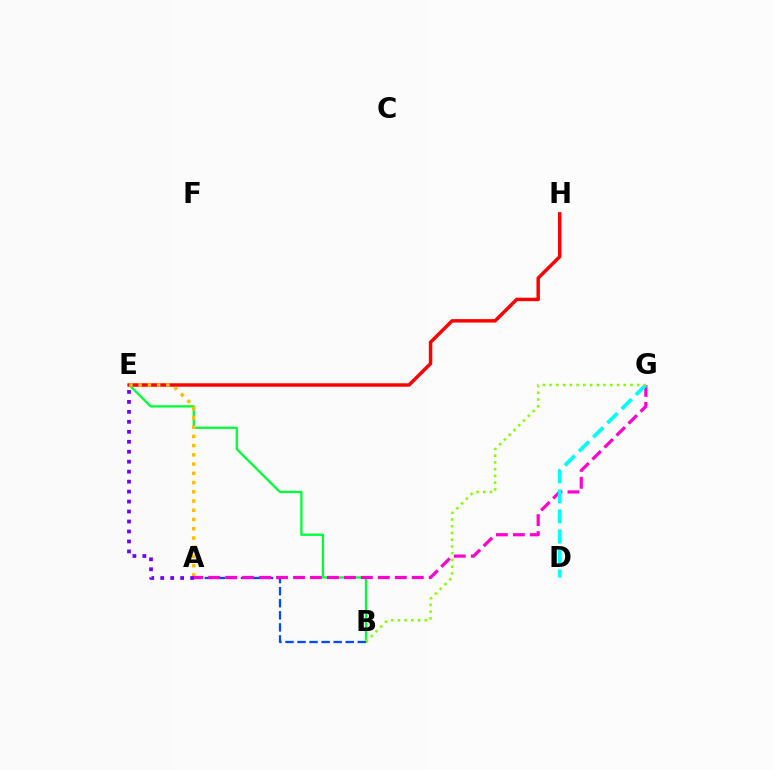{('B', 'E'): [{'color': '#00ff39', 'line_style': 'solid', 'thickness': 1.66}], ('E', 'H'): [{'color': '#ff0000', 'line_style': 'solid', 'thickness': 2.49}], ('A', 'E'): [{'color': '#ffbd00', 'line_style': 'dotted', 'thickness': 2.51}, {'color': '#7200ff', 'line_style': 'dotted', 'thickness': 2.71}], ('A', 'B'): [{'color': '#004bff', 'line_style': 'dashed', 'thickness': 1.64}], ('A', 'G'): [{'color': '#ff00cf', 'line_style': 'dashed', 'thickness': 2.3}], ('D', 'G'): [{'color': '#00fff6', 'line_style': 'dashed', 'thickness': 2.72}], ('B', 'G'): [{'color': '#84ff00', 'line_style': 'dotted', 'thickness': 1.83}]}